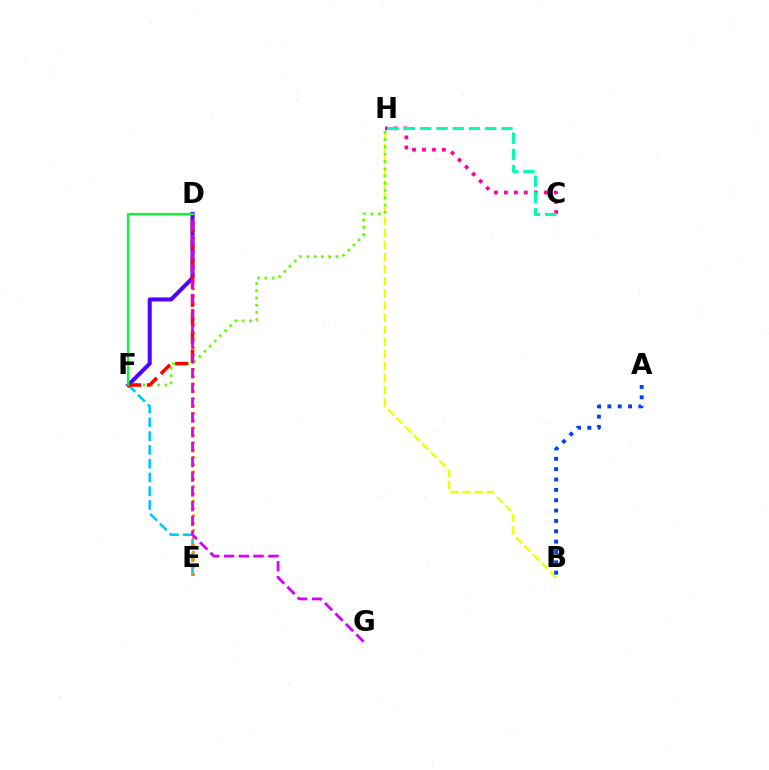{('E', 'F'): [{'color': '#00c7ff', 'line_style': 'dashed', 'thickness': 1.87}], ('B', 'H'): [{'color': '#eeff00', 'line_style': 'dashed', 'thickness': 1.65}], ('C', 'H'): [{'color': '#ff00a0', 'line_style': 'dotted', 'thickness': 2.71}, {'color': '#00ffaf', 'line_style': 'dashed', 'thickness': 2.21}], ('D', 'E'): [{'color': '#ff8800', 'line_style': 'dotted', 'thickness': 1.99}], ('F', 'H'): [{'color': '#66ff00', 'line_style': 'dotted', 'thickness': 1.97}], ('D', 'F'): [{'color': '#4f00ff', 'line_style': 'solid', 'thickness': 2.91}, {'color': '#ff0000', 'line_style': 'dashed', 'thickness': 2.52}, {'color': '#00ff27', 'line_style': 'solid', 'thickness': 1.58}], ('A', 'B'): [{'color': '#003fff', 'line_style': 'dotted', 'thickness': 2.81}], ('D', 'G'): [{'color': '#d600ff', 'line_style': 'dashed', 'thickness': 2.01}]}